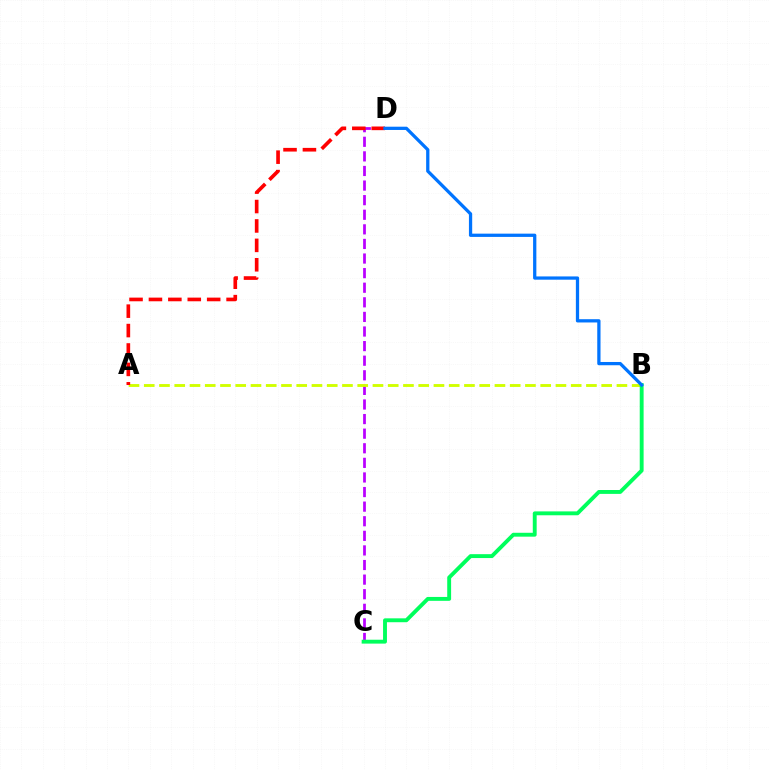{('C', 'D'): [{'color': '#b900ff', 'line_style': 'dashed', 'thickness': 1.98}], ('A', 'B'): [{'color': '#d1ff00', 'line_style': 'dashed', 'thickness': 2.07}], ('B', 'C'): [{'color': '#00ff5c', 'line_style': 'solid', 'thickness': 2.8}], ('A', 'D'): [{'color': '#ff0000', 'line_style': 'dashed', 'thickness': 2.64}], ('B', 'D'): [{'color': '#0074ff', 'line_style': 'solid', 'thickness': 2.35}]}